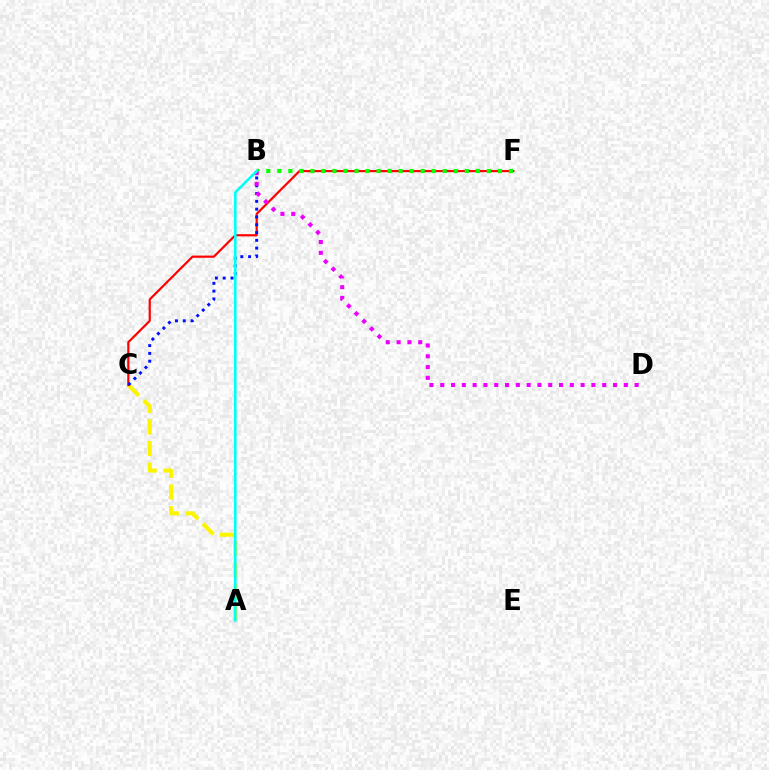{('A', 'C'): [{'color': '#fcf500', 'line_style': 'dashed', 'thickness': 2.94}], ('C', 'F'): [{'color': '#ff0000', 'line_style': 'solid', 'thickness': 1.57}], ('B', 'C'): [{'color': '#0010ff', 'line_style': 'dotted', 'thickness': 2.12}], ('B', 'F'): [{'color': '#08ff00', 'line_style': 'dotted', 'thickness': 3.0}], ('B', 'D'): [{'color': '#ee00ff', 'line_style': 'dotted', 'thickness': 2.93}], ('A', 'B'): [{'color': '#00fff6', 'line_style': 'solid', 'thickness': 1.88}]}